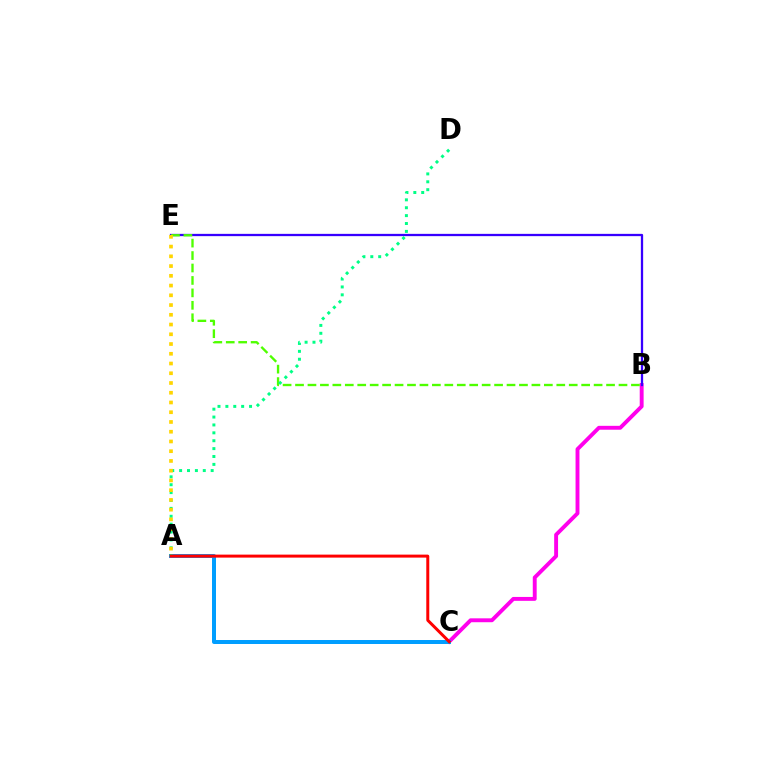{('B', 'C'): [{'color': '#ff00ed', 'line_style': 'solid', 'thickness': 2.8}], ('B', 'E'): [{'color': '#3700ff', 'line_style': 'solid', 'thickness': 1.64}, {'color': '#4fff00', 'line_style': 'dashed', 'thickness': 1.69}], ('A', 'C'): [{'color': '#009eff', 'line_style': 'solid', 'thickness': 2.87}, {'color': '#ff0000', 'line_style': 'solid', 'thickness': 2.15}], ('A', 'D'): [{'color': '#00ff86', 'line_style': 'dotted', 'thickness': 2.14}], ('A', 'E'): [{'color': '#ffd500', 'line_style': 'dotted', 'thickness': 2.65}]}